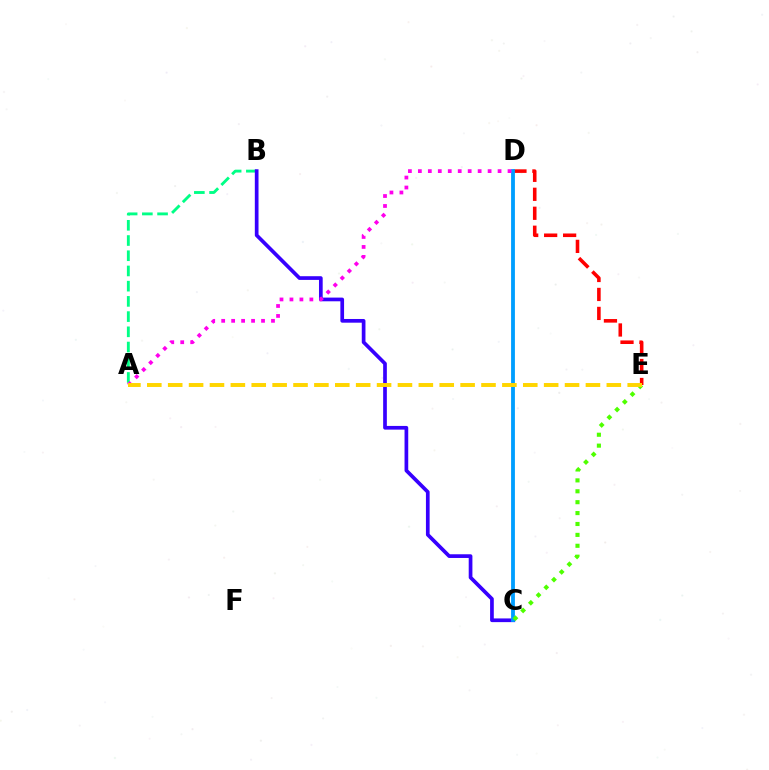{('A', 'B'): [{'color': '#00ff86', 'line_style': 'dashed', 'thickness': 2.07}], ('D', 'E'): [{'color': '#ff0000', 'line_style': 'dashed', 'thickness': 2.58}], ('B', 'C'): [{'color': '#3700ff', 'line_style': 'solid', 'thickness': 2.66}], ('C', 'D'): [{'color': '#009eff', 'line_style': 'solid', 'thickness': 2.76}], ('C', 'E'): [{'color': '#4fff00', 'line_style': 'dotted', 'thickness': 2.96}], ('A', 'D'): [{'color': '#ff00ed', 'line_style': 'dotted', 'thickness': 2.71}], ('A', 'E'): [{'color': '#ffd500', 'line_style': 'dashed', 'thickness': 2.84}]}